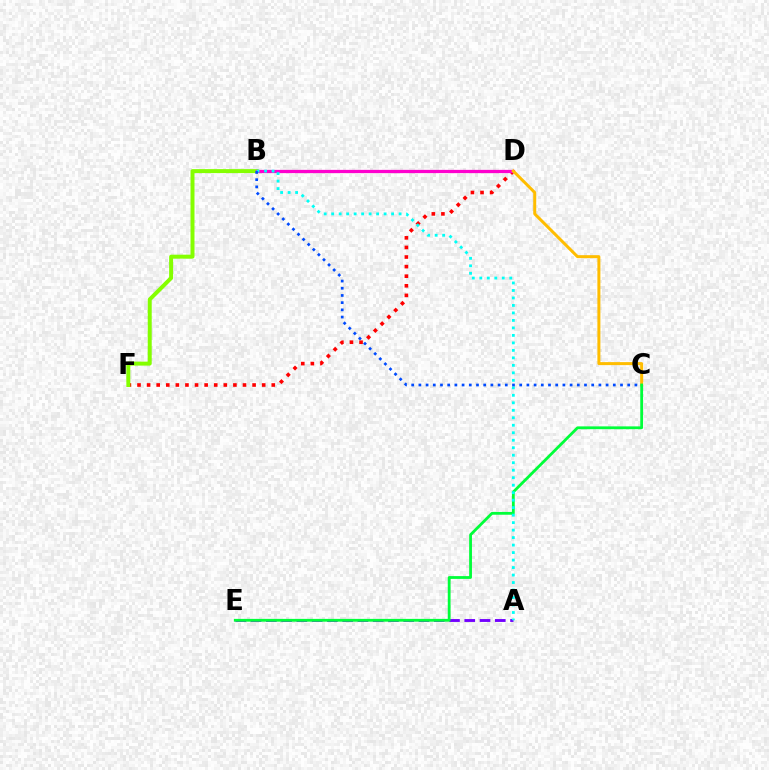{('D', 'F'): [{'color': '#ff0000', 'line_style': 'dotted', 'thickness': 2.61}], ('B', 'F'): [{'color': '#84ff00', 'line_style': 'solid', 'thickness': 2.86}], ('A', 'E'): [{'color': '#7200ff', 'line_style': 'dashed', 'thickness': 2.07}], ('B', 'D'): [{'color': '#ff00cf', 'line_style': 'solid', 'thickness': 2.35}], ('C', 'D'): [{'color': '#ffbd00', 'line_style': 'solid', 'thickness': 2.16}], ('C', 'E'): [{'color': '#00ff39', 'line_style': 'solid', 'thickness': 2.02}], ('A', 'B'): [{'color': '#00fff6', 'line_style': 'dotted', 'thickness': 2.03}], ('B', 'C'): [{'color': '#004bff', 'line_style': 'dotted', 'thickness': 1.96}]}